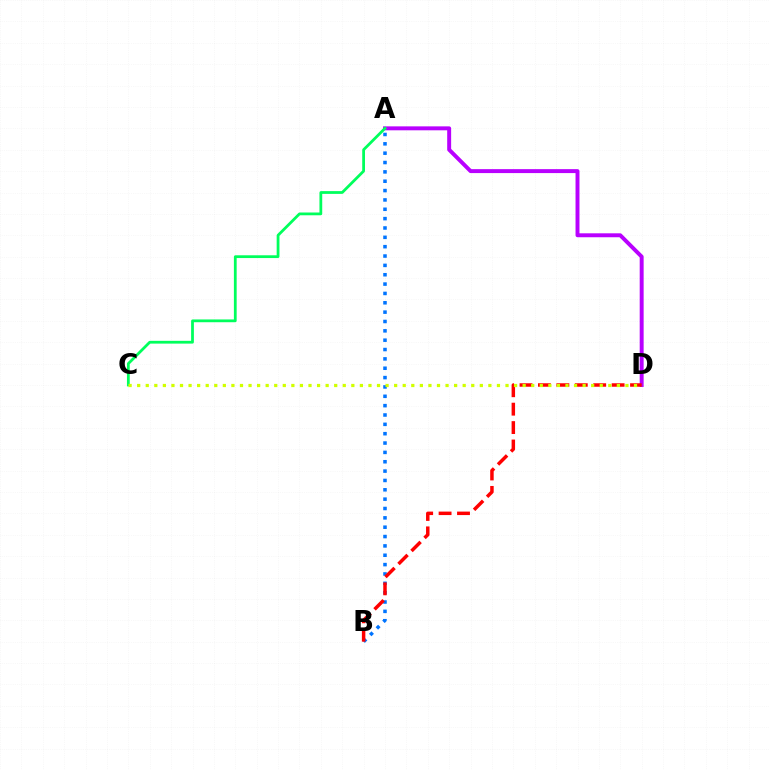{('A', 'D'): [{'color': '#b900ff', 'line_style': 'solid', 'thickness': 2.84}], ('A', 'B'): [{'color': '#0074ff', 'line_style': 'dotted', 'thickness': 2.54}], ('A', 'C'): [{'color': '#00ff5c', 'line_style': 'solid', 'thickness': 2.0}], ('B', 'D'): [{'color': '#ff0000', 'line_style': 'dashed', 'thickness': 2.5}], ('C', 'D'): [{'color': '#d1ff00', 'line_style': 'dotted', 'thickness': 2.33}]}